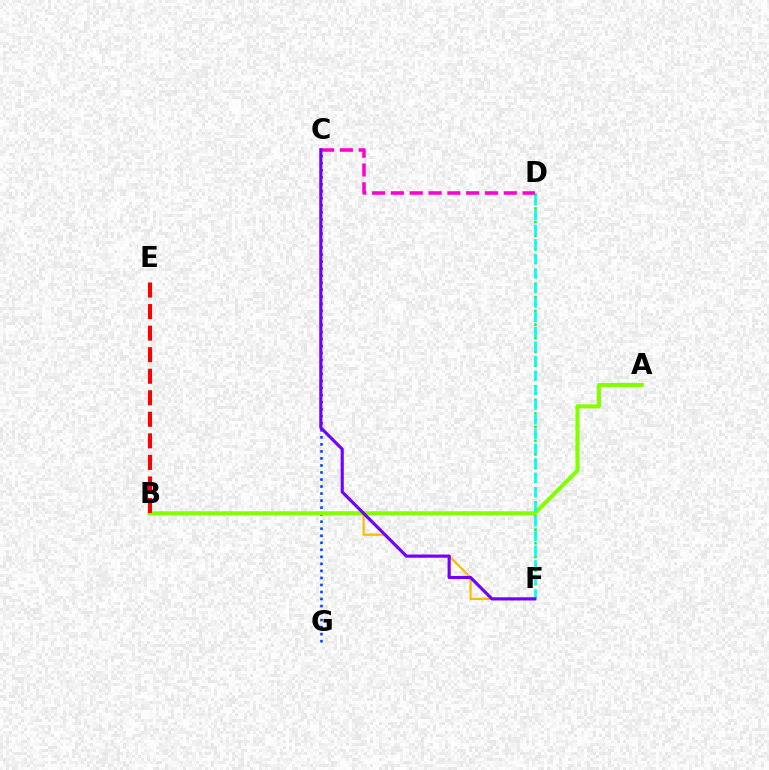{('B', 'F'): [{'color': '#ffbd00', 'line_style': 'solid', 'thickness': 1.63}], ('D', 'F'): [{'color': '#00ff39', 'line_style': 'dotted', 'thickness': 1.86}, {'color': '#00fff6', 'line_style': 'dashed', 'thickness': 1.98}], ('C', 'D'): [{'color': '#ff00cf', 'line_style': 'dashed', 'thickness': 2.56}], ('C', 'G'): [{'color': '#004bff', 'line_style': 'dotted', 'thickness': 1.91}], ('A', 'B'): [{'color': '#84ff00', 'line_style': 'solid', 'thickness': 2.96}], ('B', 'E'): [{'color': '#ff0000', 'line_style': 'dashed', 'thickness': 2.93}], ('C', 'F'): [{'color': '#7200ff', 'line_style': 'solid', 'thickness': 2.27}]}